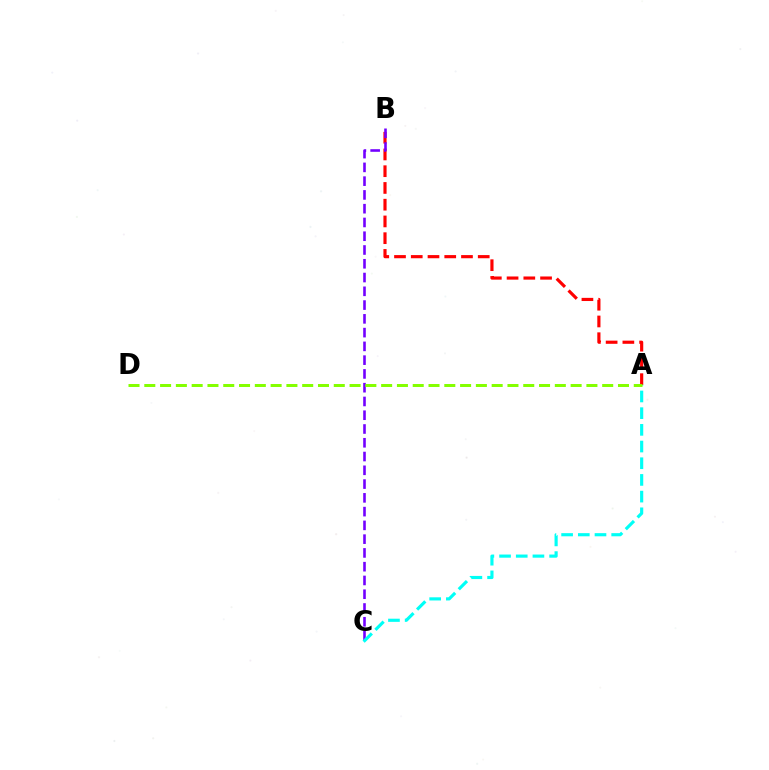{('A', 'B'): [{'color': '#ff0000', 'line_style': 'dashed', 'thickness': 2.27}], ('B', 'C'): [{'color': '#7200ff', 'line_style': 'dashed', 'thickness': 1.87}], ('A', 'C'): [{'color': '#00fff6', 'line_style': 'dashed', 'thickness': 2.27}], ('A', 'D'): [{'color': '#84ff00', 'line_style': 'dashed', 'thickness': 2.15}]}